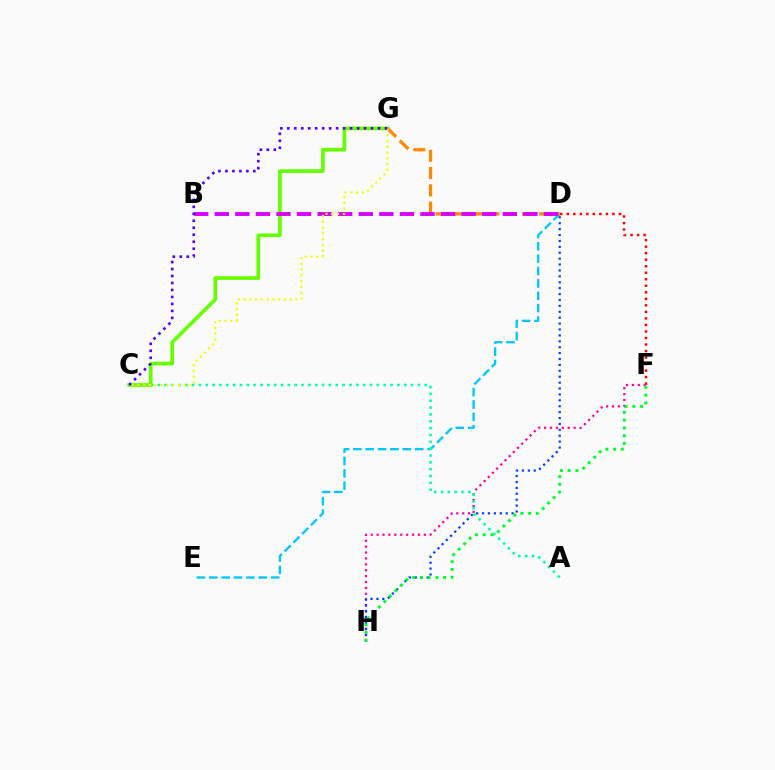{('F', 'H'): [{'color': '#ff00a0', 'line_style': 'dotted', 'thickness': 1.6}, {'color': '#00ff27', 'line_style': 'dotted', 'thickness': 2.11}], ('D', 'E'): [{'color': '#00c7ff', 'line_style': 'dashed', 'thickness': 1.68}], ('D', 'H'): [{'color': '#003fff', 'line_style': 'dotted', 'thickness': 1.6}], ('A', 'C'): [{'color': '#00ffaf', 'line_style': 'dotted', 'thickness': 1.86}], ('C', 'G'): [{'color': '#66ff00', 'line_style': 'solid', 'thickness': 2.66}, {'color': '#eeff00', 'line_style': 'dotted', 'thickness': 1.57}, {'color': '#4f00ff', 'line_style': 'dotted', 'thickness': 1.9}], ('D', 'G'): [{'color': '#ff8800', 'line_style': 'dashed', 'thickness': 2.35}], ('B', 'D'): [{'color': '#d600ff', 'line_style': 'dashed', 'thickness': 2.8}], ('D', 'F'): [{'color': '#ff0000', 'line_style': 'dotted', 'thickness': 1.77}]}